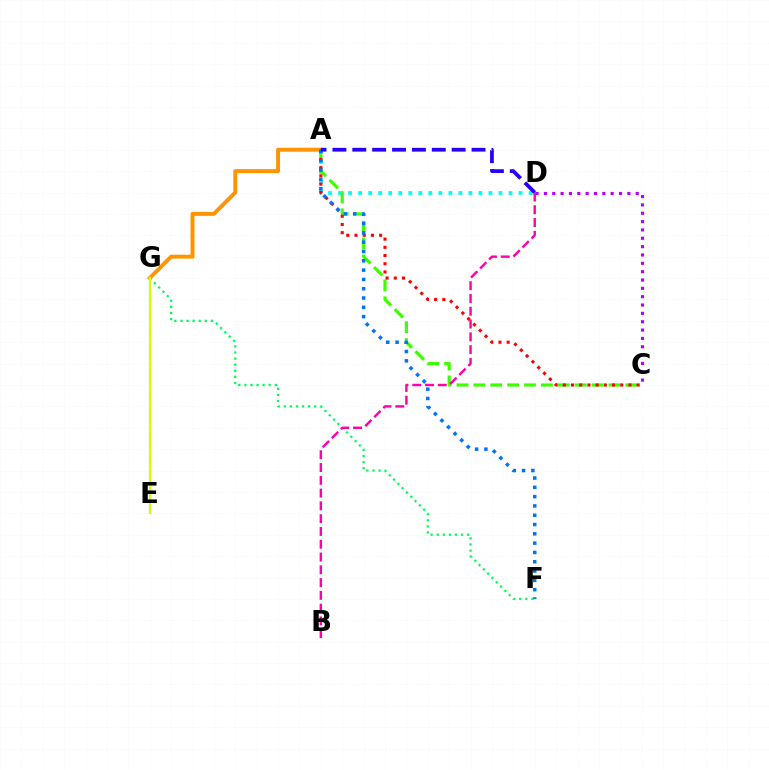{('A', 'D'): [{'color': '#00fff6', 'line_style': 'dotted', 'thickness': 2.72}, {'color': '#2500ff', 'line_style': 'dashed', 'thickness': 2.7}], ('A', 'G'): [{'color': '#ff9400', 'line_style': 'solid', 'thickness': 2.84}], ('C', 'D'): [{'color': '#b900ff', 'line_style': 'dotted', 'thickness': 2.27}], ('A', 'C'): [{'color': '#3dff00', 'line_style': 'dashed', 'thickness': 2.29}, {'color': '#ff0000', 'line_style': 'dotted', 'thickness': 2.23}], ('F', 'G'): [{'color': '#00ff5c', 'line_style': 'dotted', 'thickness': 1.65}], ('B', 'D'): [{'color': '#ff00ac', 'line_style': 'dashed', 'thickness': 1.74}], ('A', 'F'): [{'color': '#0074ff', 'line_style': 'dotted', 'thickness': 2.53}], ('E', 'G'): [{'color': '#d1ff00', 'line_style': 'solid', 'thickness': 1.6}]}